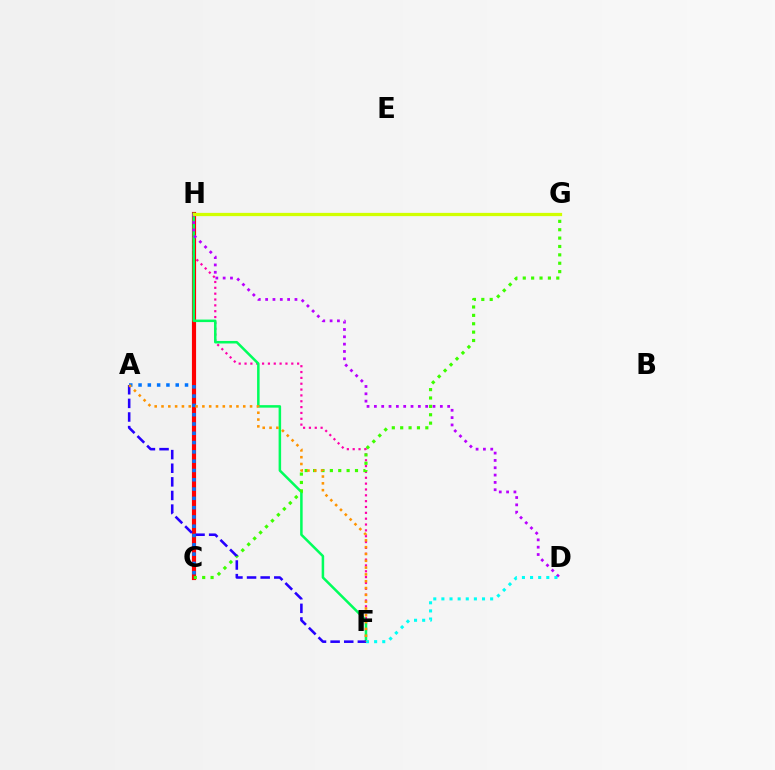{('C', 'H'): [{'color': '#ff0000', 'line_style': 'solid', 'thickness': 2.99}], ('F', 'H'): [{'color': '#ff00ac', 'line_style': 'dotted', 'thickness': 1.59}, {'color': '#00ff5c', 'line_style': 'solid', 'thickness': 1.81}], ('D', 'H'): [{'color': '#b900ff', 'line_style': 'dotted', 'thickness': 1.99}], ('D', 'F'): [{'color': '#00fff6', 'line_style': 'dotted', 'thickness': 2.21}], ('C', 'G'): [{'color': '#3dff00', 'line_style': 'dotted', 'thickness': 2.28}], ('G', 'H'): [{'color': '#d1ff00', 'line_style': 'solid', 'thickness': 2.33}], ('A', 'F'): [{'color': '#2500ff', 'line_style': 'dashed', 'thickness': 1.85}, {'color': '#ff9400', 'line_style': 'dotted', 'thickness': 1.85}], ('A', 'C'): [{'color': '#0074ff', 'line_style': 'dotted', 'thickness': 2.53}]}